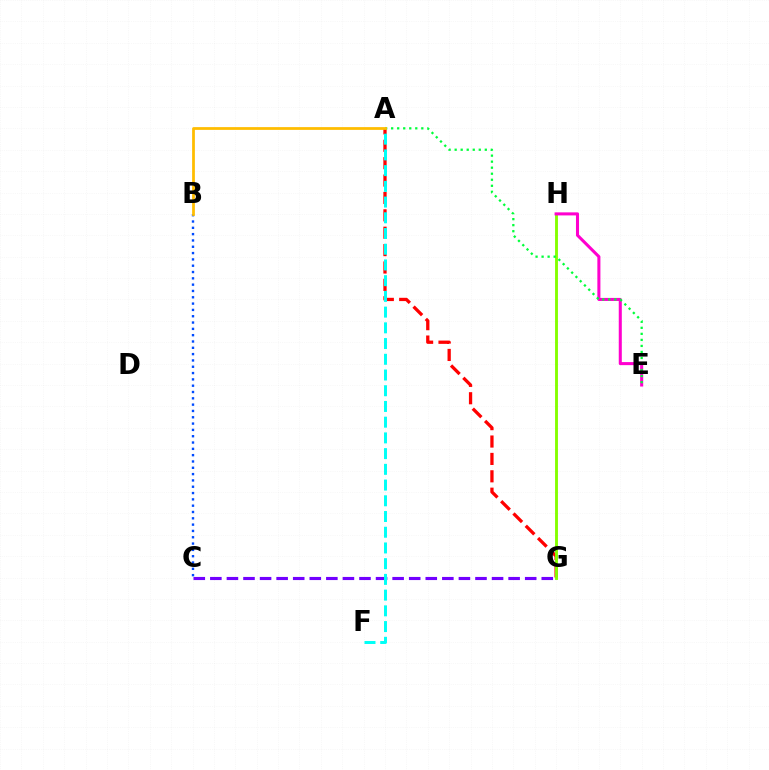{('A', 'G'): [{'color': '#ff0000', 'line_style': 'dashed', 'thickness': 2.36}], ('G', 'H'): [{'color': '#84ff00', 'line_style': 'solid', 'thickness': 2.07}], ('E', 'H'): [{'color': '#ff00cf', 'line_style': 'solid', 'thickness': 2.2}], ('B', 'C'): [{'color': '#004bff', 'line_style': 'dotted', 'thickness': 1.72}], ('A', 'E'): [{'color': '#00ff39', 'line_style': 'dotted', 'thickness': 1.64}], ('C', 'G'): [{'color': '#7200ff', 'line_style': 'dashed', 'thickness': 2.25}], ('A', 'F'): [{'color': '#00fff6', 'line_style': 'dashed', 'thickness': 2.14}], ('A', 'B'): [{'color': '#ffbd00', 'line_style': 'solid', 'thickness': 1.99}]}